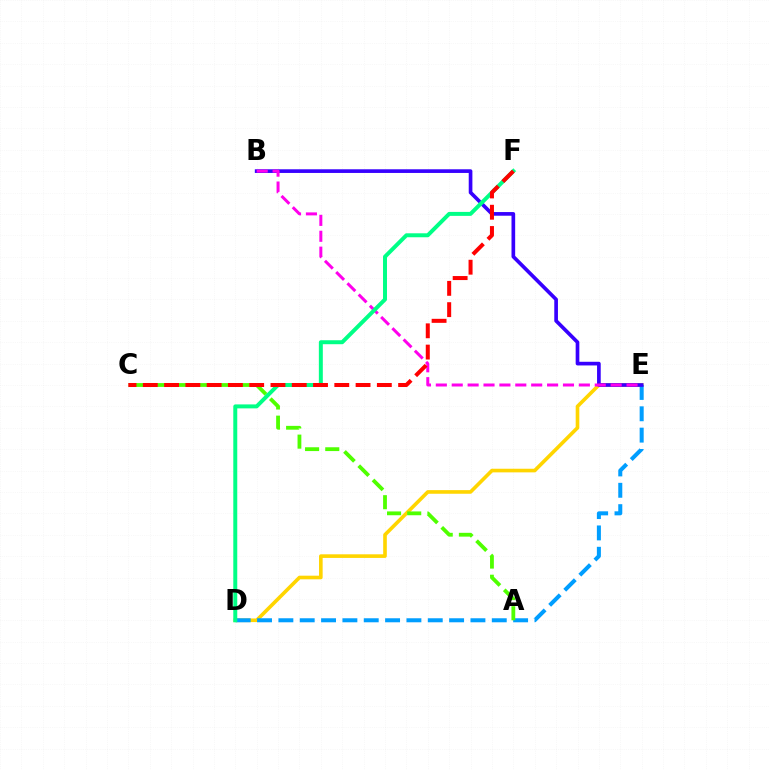{('D', 'E'): [{'color': '#ffd500', 'line_style': 'solid', 'thickness': 2.61}, {'color': '#009eff', 'line_style': 'dashed', 'thickness': 2.9}], ('B', 'E'): [{'color': '#3700ff', 'line_style': 'solid', 'thickness': 2.64}, {'color': '#ff00ed', 'line_style': 'dashed', 'thickness': 2.16}], ('A', 'C'): [{'color': '#4fff00', 'line_style': 'dashed', 'thickness': 2.74}], ('D', 'F'): [{'color': '#00ff86', 'line_style': 'solid', 'thickness': 2.86}], ('C', 'F'): [{'color': '#ff0000', 'line_style': 'dashed', 'thickness': 2.89}]}